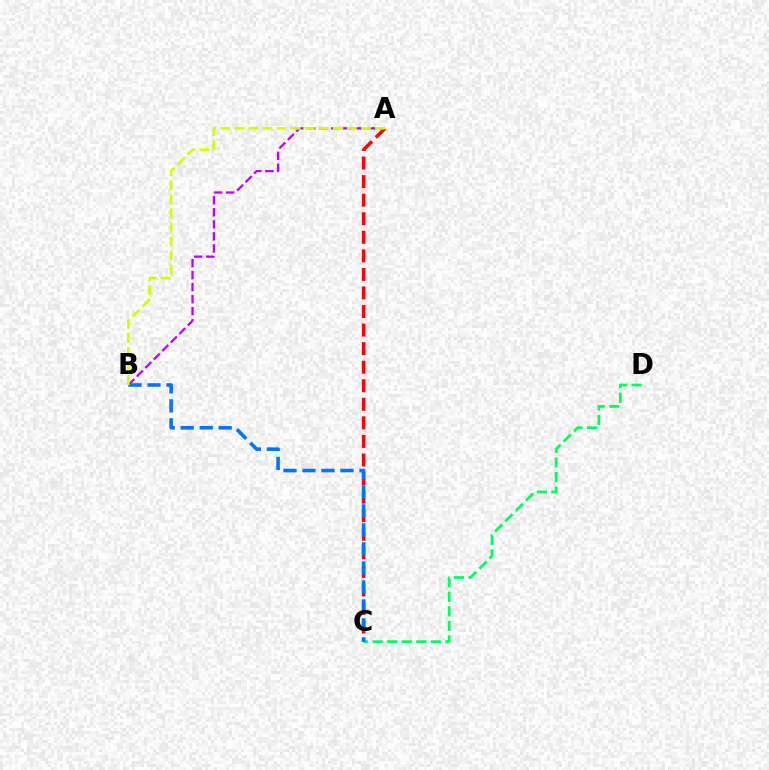{('C', 'D'): [{'color': '#00ff5c', 'line_style': 'dashed', 'thickness': 1.98}], ('A', 'B'): [{'color': '#b900ff', 'line_style': 'dashed', 'thickness': 1.63}, {'color': '#d1ff00', 'line_style': 'dashed', 'thickness': 1.91}], ('A', 'C'): [{'color': '#ff0000', 'line_style': 'dashed', 'thickness': 2.52}], ('B', 'C'): [{'color': '#0074ff', 'line_style': 'dashed', 'thickness': 2.58}]}